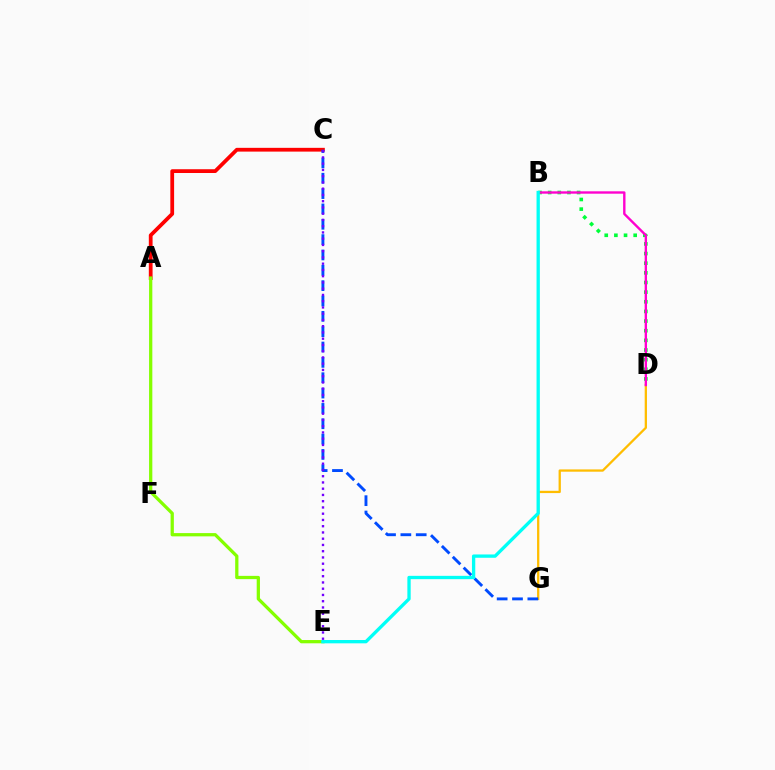{('A', 'C'): [{'color': '#ff0000', 'line_style': 'solid', 'thickness': 2.71}], ('B', 'D'): [{'color': '#00ff39', 'line_style': 'dotted', 'thickness': 2.62}, {'color': '#ff00cf', 'line_style': 'solid', 'thickness': 1.72}], ('D', 'G'): [{'color': '#ffbd00', 'line_style': 'solid', 'thickness': 1.64}], ('A', 'E'): [{'color': '#84ff00', 'line_style': 'solid', 'thickness': 2.35}], ('C', 'G'): [{'color': '#004bff', 'line_style': 'dashed', 'thickness': 2.08}], ('B', 'E'): [{'color': '#00fff6', 'line_style': 'solid', 'thickness': 2.39}], ('C', 'E'): [{'color': '#7200ff', 'line_style': 'dotted', 'thickness': 1.7}]}